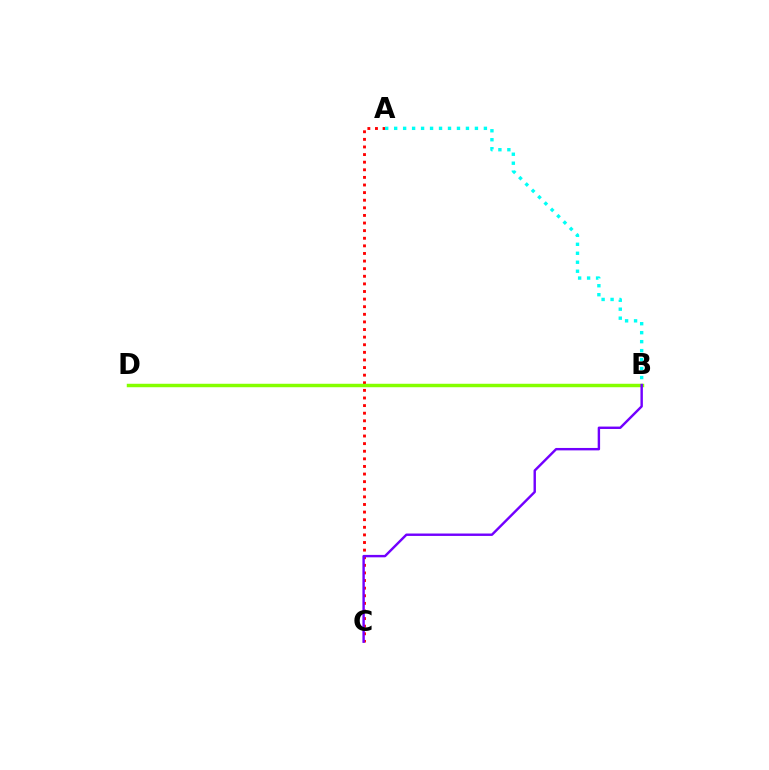{('A', 'C'): [{'color': '#ff0000', 'line_style': 'dotted', 'thickness': 2.07}], ('A', 'B'): [{'color': '#00fff6', 'line_style': 'dotted', 'thickness': 2.44}], ('B', 'D'): [{'color': '#84ff00', 'line_style': 'solid', 'thickness': 2.49}], ('B', 'C'): [{'color': '#7200ff', 'line_style': 'solid', 'thickness': 1.74}]}